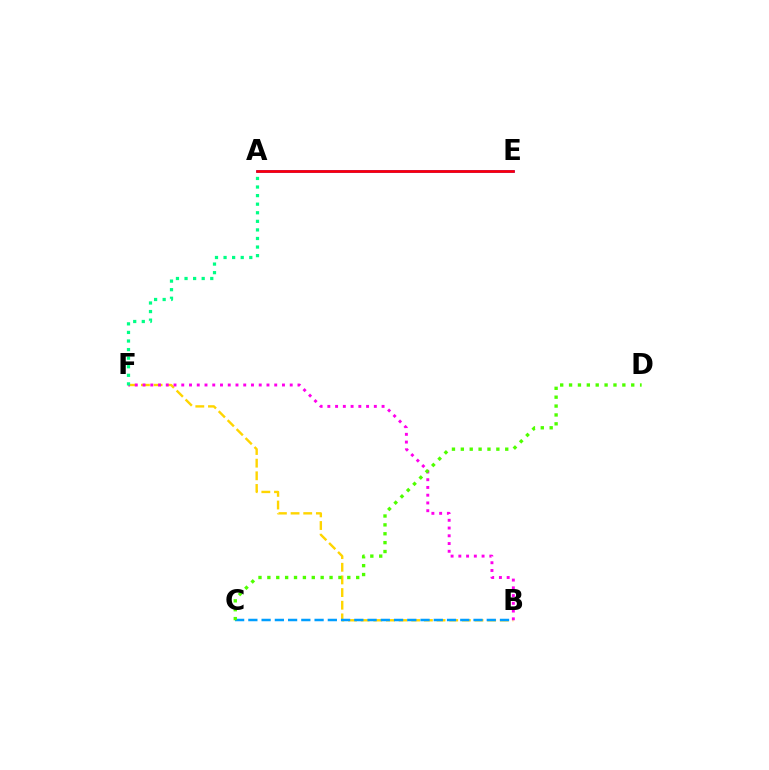{('A', 'E'): [{'color': '#3700ff', 'line_style': 'solid', 'thickness': 1.81}, {'color': '#ff0000', 'line_style': 'solid', 'thickness': 1.87}], ('B', 'F'): [{'color': '#ffd500', 'line_style': 'dashed', 'thickness': 1.72}, {'color': '#ff00ed', 'line_style': 'dotted', 'thickness': 2.1}], ('B', 'C'): [{'color': '#009eff', 'line_style': 'dashed', 'thickness': 1.8}], ('A', 'F'): [{'color': '#00ff86', 'line_style': 'dotted', 'thickness': 2.33}], ('C', 'D'): [{'color': '#4fff00', 'line_style': 'dotted', 'thickness': 2.41}]}